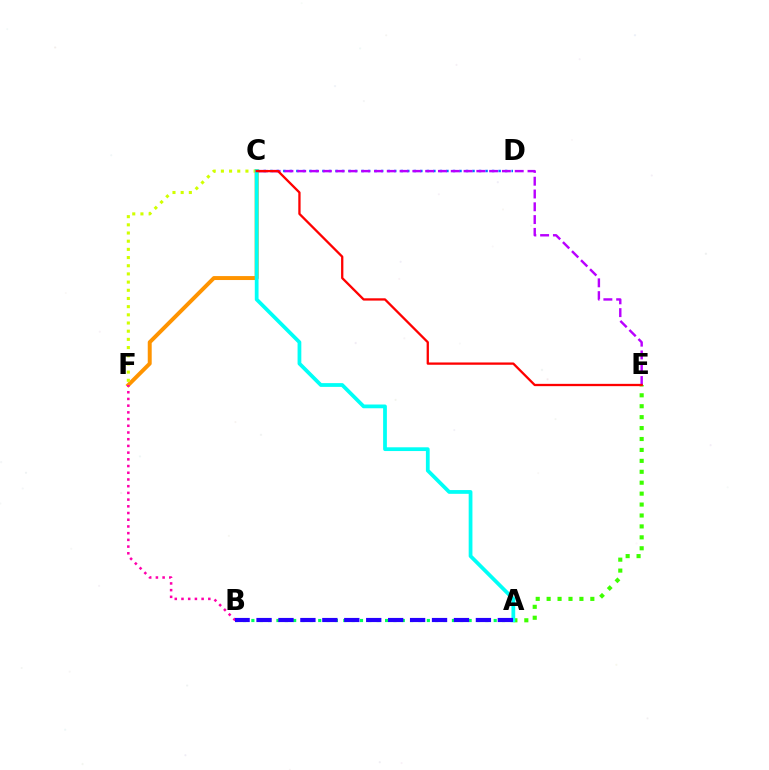{('A', 'E'): [{'color': '#3dff00', 'line_style': 'dotted', 'thickness': 2.97}], ('C', 'D'): [{'color': '#0074ff', 'line_style': 'dotted', 'thickness': 1.77}], ('C', 'F'): [{'color': '#ff9400', 'line_style': 'solid', 'thickness': 2.84}, {'color': '#d1ff00', 'line_style': 'dotted', 'thickness': 2.22}], ('C', 'E'): [{'color': '#b900ff', 'line_style': 'dashed', 'thickness': 1.74}, {'color': '#ff0000', 'line_style': 'solid', 'thickness': 1.66}], ('A', 'B'): [{'color': '#00ff5c', 'line_style': 'dotted', 'thickness': 2.27}, {'color': '#2500ff', 'line_style': 'dashed', 'thickness': 2.98}], ('B', 'F'): [{'color': '#ff00ac', 'line_style': 'dotted', 'thickness': 1.82}], ('A', 'C'): [{'color': '#00fff6', 'line_style': 'solid', 'thickness': 2.7}]}